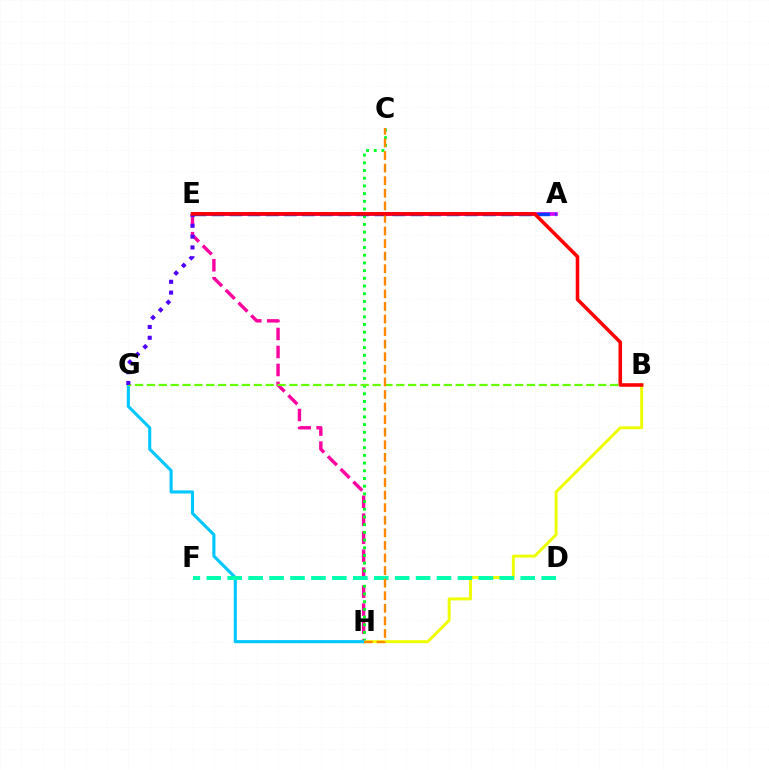{('A', 'E'): [{'color': '#d600ff', 'line_style': 'solid', 'thickness': 2.66}, {'color': '#003fff', 'line_style': 'dashed', 'thickness': 2.46}], ('E', 'H'): [{'color': '#ff00a0', 'line_style': 'dashed', 'thickness': 2.44}], ('C', 'H'): [{'color': '#00ff27', 'line_style': 'dotted', 'thickness': 2.09}, {'color': '#ff8800', 'line_style': 'dashed', 'thickness': 1.71}], ('B', 'H'): [{'color': '#eeff00', 'line_style': 'solid', 'thickness': 2.12}], ('G', 'H'): [{'color': '#00c7ff', 'line_style': 'solid', 'thickness': 2.23}], ('B', 'G'): [{'color': '#66ff00', 'line_style': 'dashed', 'thickness': 1.61}], ('D', 'F'): [{'color': '#00ffaf', 'line_style': 'dashed', 'thickness': 2.84}], ('E', 'G'): [{'color': '#4f00ff', 'line_style': 'dotted', 'thickness': 2.94}], ('B', 'E'): [{'color': '#ff0000', 'line_style': 'solid', 'thickness': 2.55}]}